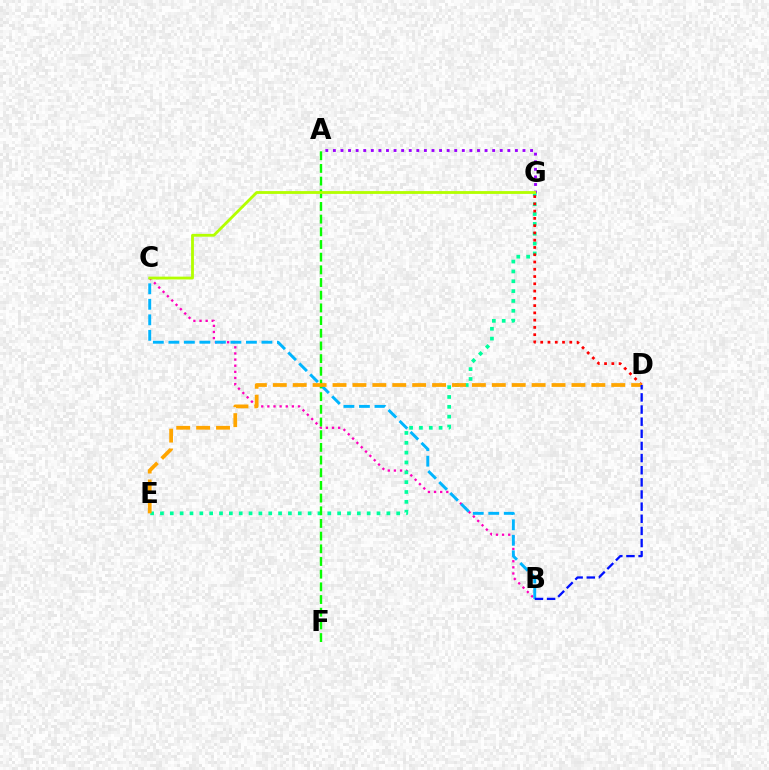{('B', 'C'): [{'color': '#ff00bd', 'line_style': 'dotted', 'thickness': 1.66}, {'color': '#00b5ff', 'line_style': 'dashed', 'thickness': 2.11}], ('A', 'G'): [{'color': '#9b00ff', 'line_style': 'dotted', 'thickness': 2.06}], ('E', 'G'): [{'color': '#00ff9d', 'line_style': 'dotted', 'thickness': 2.67}], ('D', 'G'): [{'color': '#ff0000', 'line_style': 'dotted', 'thickness': 1.97}], ('A', 'F'): [{'color': '#08ff00', 'line_style': 'dashed', 'thickness': 1.72}], ('C', 'G'): [{'color': '#b3ff00', 'line_style': 'solid', 'thickness': 2.03}], ('D', 'E'): [{'color': '#ffa500', 'line_style': 'dashed', 'thickness': 2.7}], ('B', 'D'): [{'color': '#0010ff', 'line_style': 'dashed', 'thickness': 1.65}]}